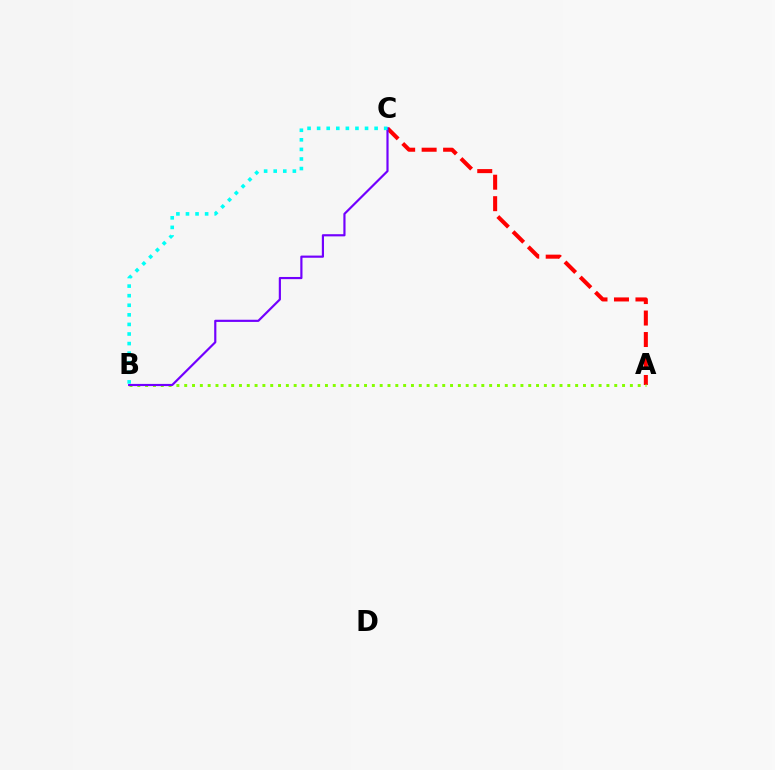{('A', 'C'): [{'color': '#ff0000', 'line_style': 'dashed', 'thickness': 2.92}], ('A', 'B'): [{'color': '#84ff00', 'line_style': 'dotted', 'thickness': 2.12}], ('B', 'C'): [{'color': '#7200ff', 'line_style': 'solid', 'thickness': 1.57}, {'color': '#00fff6', 'line_style': 'dotted', 'thickness': 2.6}]}